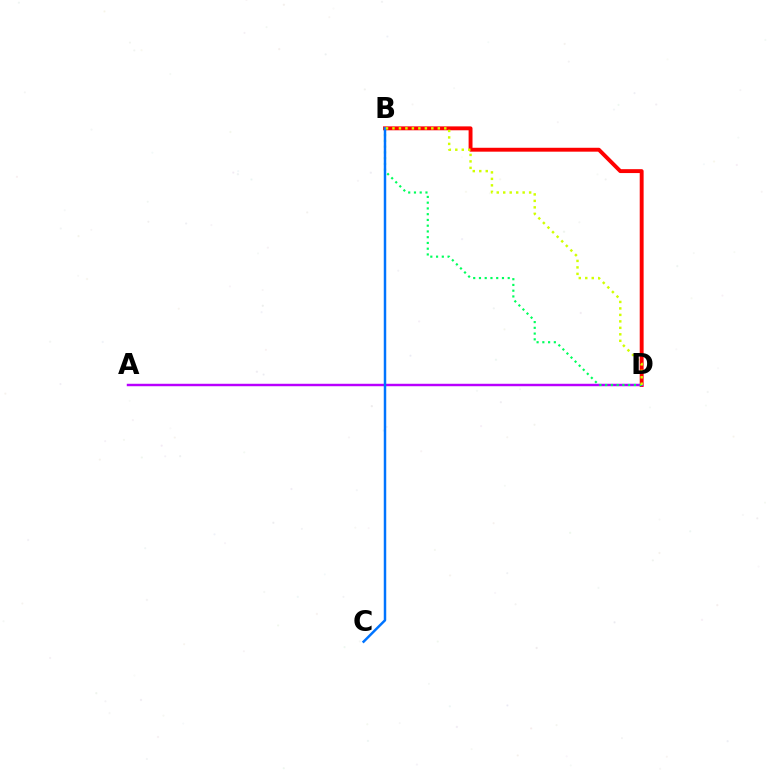{('B', 'D'): [{'color': '#ff0000', 'line_style': 'solid', 'thickness': 2.81}, {'color': '#00ff5c', 'line_style': 'dotted', 'thickness': 1.56}, {'color': '#d1ff00', 'line_style': 'dotted', 'thickness': 1.76}], ('A', 'D'): [{'color': '#b900ff', 'line_style': 'solid', 'thickness': 1.77}], ('B', 'C'): [{'color': '#0074ff', 'line_style': 'solid', 'thickness': 1.78}]}